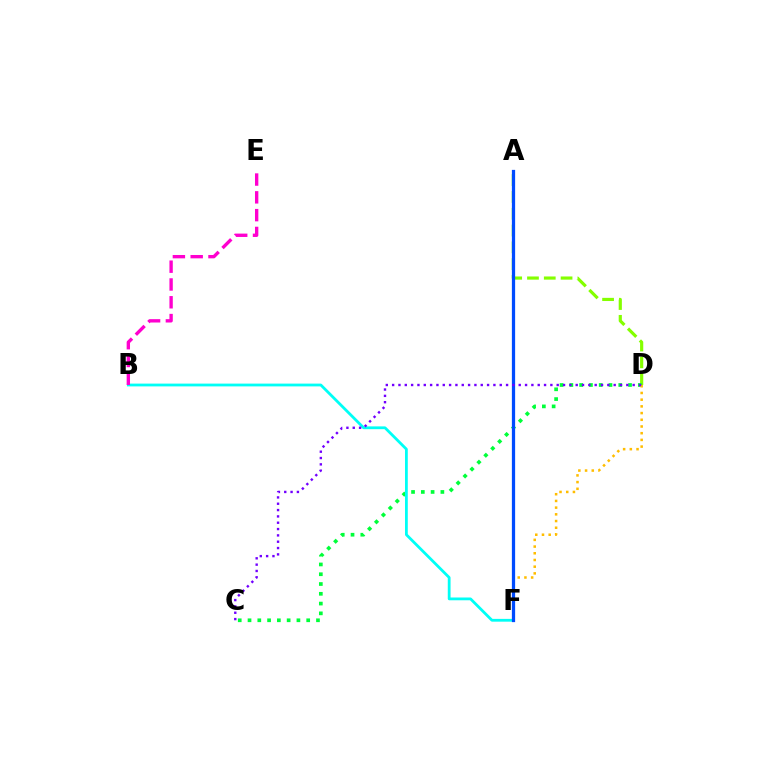{('A', 'D'): [{'color': '#84ff00', 'line_style': 'dashed', 'thickness': 2.28}], ('A', 'F'): [{'color': '#ff0000', 'line_style': 'dashed', 'thickness': 2.1}, {'color': '#004bff', 'line_style': 'solid', 'thickness': 2.34}], ('C', 'D'): [{'color': '#00ff39', 'line_style': 'dotted', 'thickness': 2.66}, {'color': '#7200ff', 'line_style': 'dotted', 'thickness': 1.72}], ('B', 'F'): [{'color': '#00fff6', 'line_style': 'solid', 'thickness': 2.01}], ('D', 'F'): [{'color': '#ffbd00', 'line_style': 'dotted', 'thickness': 1.82}], ('B', 'E'): [{'color': '#ff00cf', 'line_style': 'dashed', 'thickness': 2.42}]}